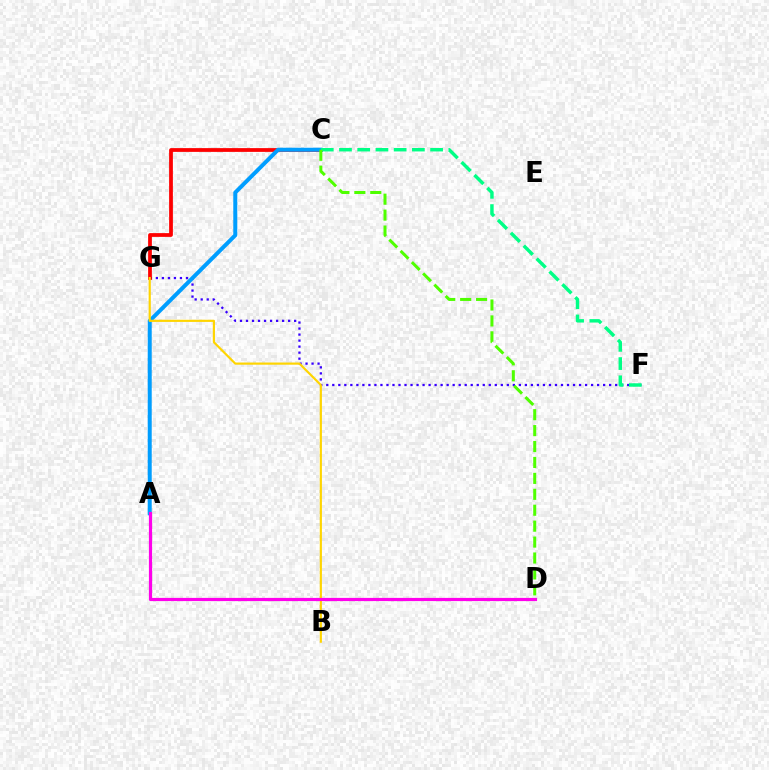{('F', 'G'): [{'color': '#3700ff', 'line_style': 'dotted', 'thickness': 1.64}], ('C', 'G'): [{'color': '#ff0000', 'line_style': 'solid', 'thickness': 2.71}], ('A', 'C'): [{'color': '#009eff', 'line_style': 'solid', 'thickness': 2.88}], ('C', 'F'): [{'color': '#00ff86', 'line_style': 'dashed', 'thickness': 2.48}], ('C', 'D'): [{'color': '#4fff00', 'line_style': 'dashed', 'thickness': 2.16}], ('B', 'G'): [{'color': '#ffd500', 'line_style': 'solid', 'thickness': 1.56}], ('A', 'D'): [{'color': '#ff00ed', 'line_style': 'solid', 'thickness': 2.3}]}